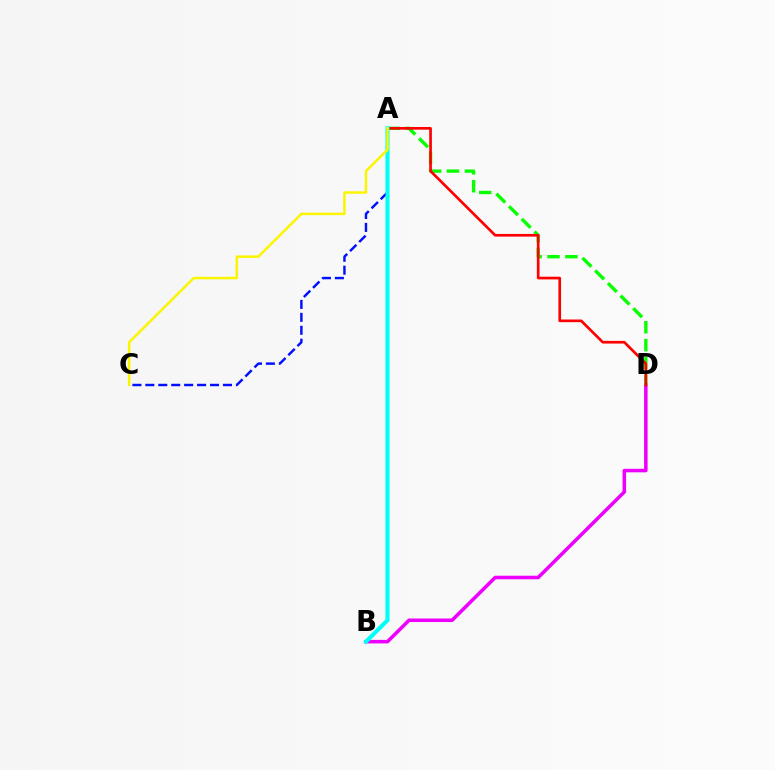{('B', 'D'): [{'color': '#ee00ff', 'line_style': 'solid', 'thickness': 2.55}], ('A', 'D'): [{'color': '#08ff00', 'line_style': 'dashed', 'thickness': 2.43}, {'color': '#ff0000', 'line_style': 'solid', 'thickness': 1.92}], ('A', 'C'): [{'color': '#0010ff', 'line_style': 'dashed', 'thickness': 1.76}, {'color': '#fcf500', 'line_style': 'solid', 'thickness': 1.8}], ('A', 'B'): [{'color': '#00fff6', 'line_style': 'solid', 'thickness': 2.95}]}